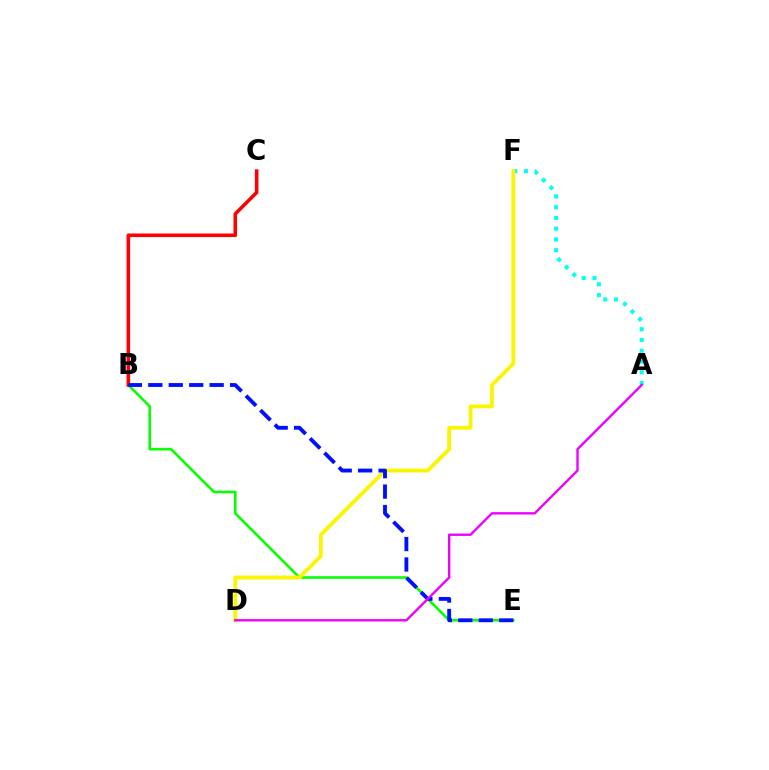{('A', 'F'): [{'color': '#00fff6', 'line_style': 'dotted', 'thickness': 2.92}], ('B', 'E'): [{'color': '#08ff00', 'line_style': 'solid', 'thickness': 1.87}, {'color': '#0010ff', 'line_style': 'dashed', 'thickness': 2.78}], ('B', 'C'): [{'color': '#ff0000', 'line_style': 'solid', 'thickness': 2.58}], ('D', 'F'): [{'color': '#fcf500', 'line_style': 'solid', 'thickness': 2.76}], ('A', 'D'): [{'color': '#ee00ff', 'line_style': 'solid', 'thickness': 1.71}]}